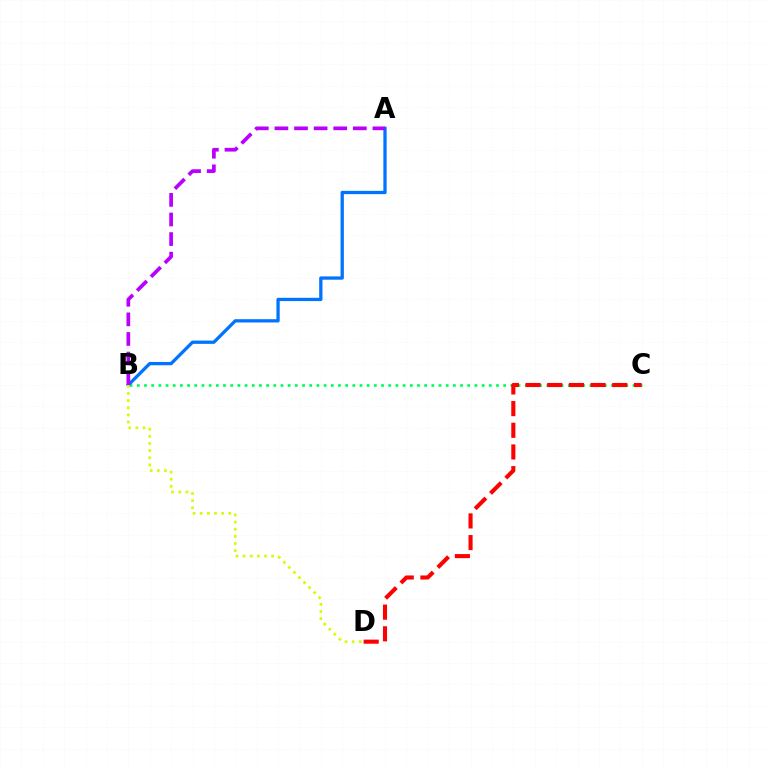{('B', 'C'): [{'color': '#00ff5c', 'line_style': 'dotted', 'thickness': 1.95}], ('C', 'D'): [{'color': '#ff0000', 'line_style': 'dashed', 'thickness': 2.94}], ('A', 'B'): [{'color': '#0074ff', 'line_style': 'solid', 'thickness': 2.36}, {'color': '#b900ff', 'line_style': 'dashed', 'thickness': 2.66}], ('B', 'D'): [{'color': '#d1ff00', 'line_style': 'dotted', 'thickness': 1.94}]}